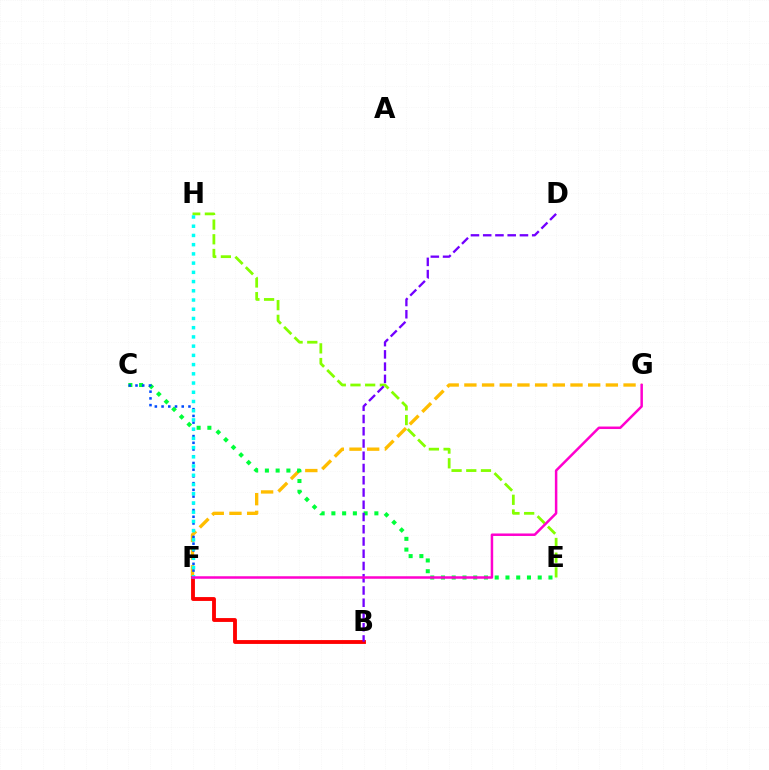{('F', 'G'): [{'color': '#ffbd00', 'line_style': 'dashed', 'thickness': 2.4}, {'color': '#ff00cf', 'line_style': 'solid', 'thickness': 1.8}], ('C', 'E'): [{'color': '#00ff39', 'line_style': 'dotted', 'thickness': 2.92}], ('E', 'H'): [{'color': '#84ff00', 'line_style': 'dashed', 'thickness': 2.0}], ('B', 'F'): [{'color': '#ff0000', 'line_style': 'solid', 'thickness': 2.77}], ('C', 'F'): [{'color': '#004bff', 'line_style': 'dotted', 'thickness': 1.83}], ('B', 'D'): [{'color': '#7200ff', 'line_style': 'dashed', 'thickness': 1.66}], ('F', 'H'): [{'color': '#00fff6', 'line_style': 'dotted', 'thickness': 2.51}]}